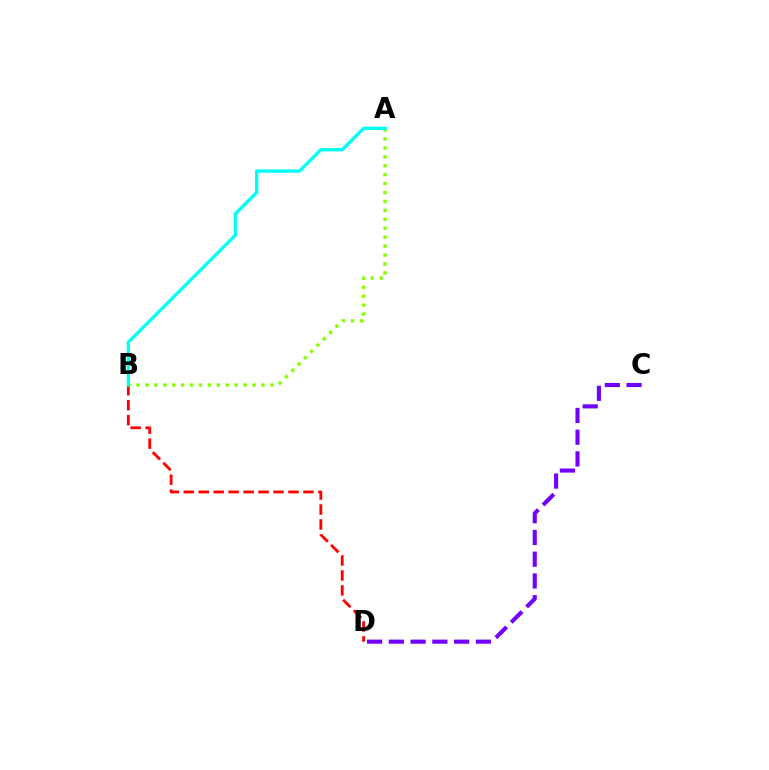{('C', 'D'): [{'color': '#7200ff', 'line_style': 'dashed', 'thickness': 2.96}], ('A', 'B'): [{'color': '#84ff00', 'line_style': 'dotted', 'thickness': 2.43}, {'color': '#00fff6', 'line_style': 'solid', 'thickness': 2.41}], ('B', 'D'): [{'color': '#ff0000', 'line_style': 'dashed', 'thickness': 2.03}]}